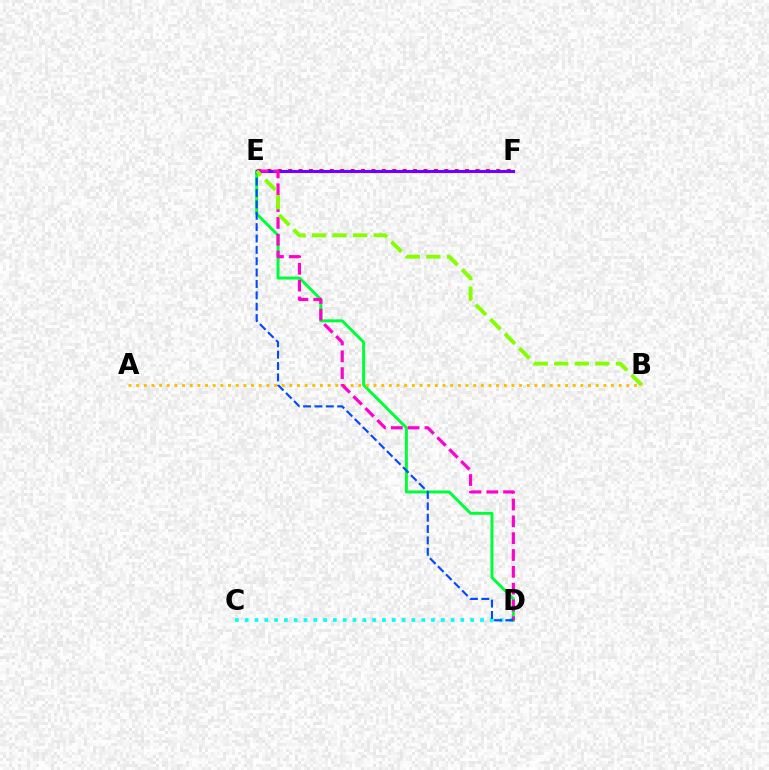{('E', 'F'): [{'color': '#ff0000', 'line_style': 'dotted', 'thickness': 2.83}, {'color': '#7200ff', 'line_style': 'solid', 'thickness': 2.22}], ('D', 'E'): [{'color': '#00ff39', 'line_style': 'solid', 'thickness': 2.13}, {'color': '#ff00cf', 'line_style': 'dashed', 'thickness': 2.29}, {'color': '#004bff', 'line_style': 'dashed', 'thickness': 1.54}], ('A', 'B'): [{'color': '#ffbd00', 'line_style': 'dotted', 'thickness': 2.08}], ('C', 'D'): [{'color': '#00fff6', 'line_style': 'dotted', 'thickness': 2.66}], ('B', 'E'): [{'color': '#84ff00', 'line_style': 'dashed', 'thickness': 2.79}]}